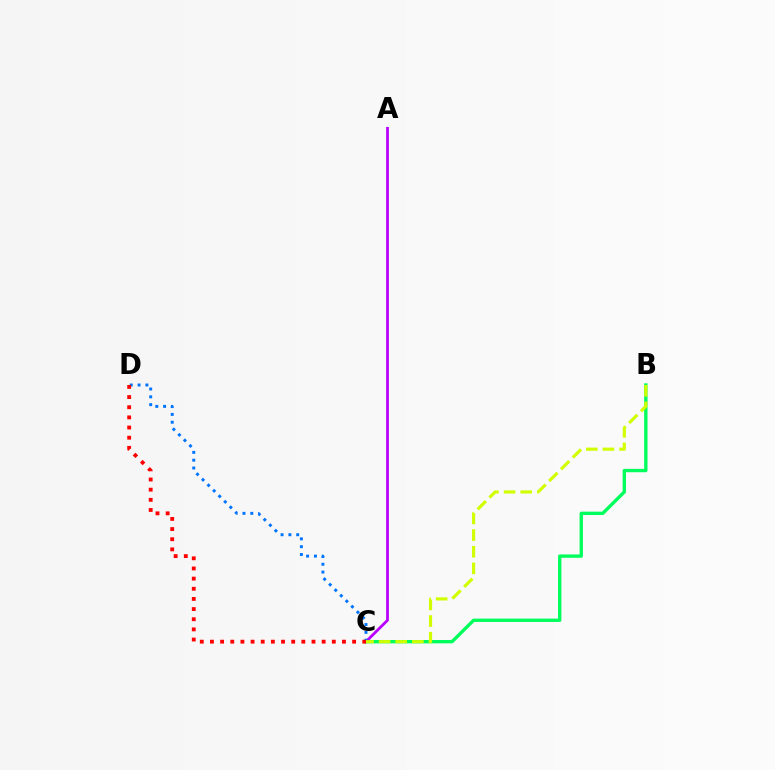{('B', 'C'): [{'color': '#00ff5c', 'line_style': 'solid', 'thickness': 2.42}, {'color': '#d1ff00', 'line_style': 'dashed', 'thickness': 2.26}], ('A', 'C'): [{'color': '#b900ff', 'line_style': 'solid', 'thickness': 1.99}], ('C', 'D'): [{'color': '#0074ff', 'line_style': 'dotted', 'thickness': 2.12}, {'color': '#ff0000', 'line_style': 'dotted', 'thickness': 2.76}]}